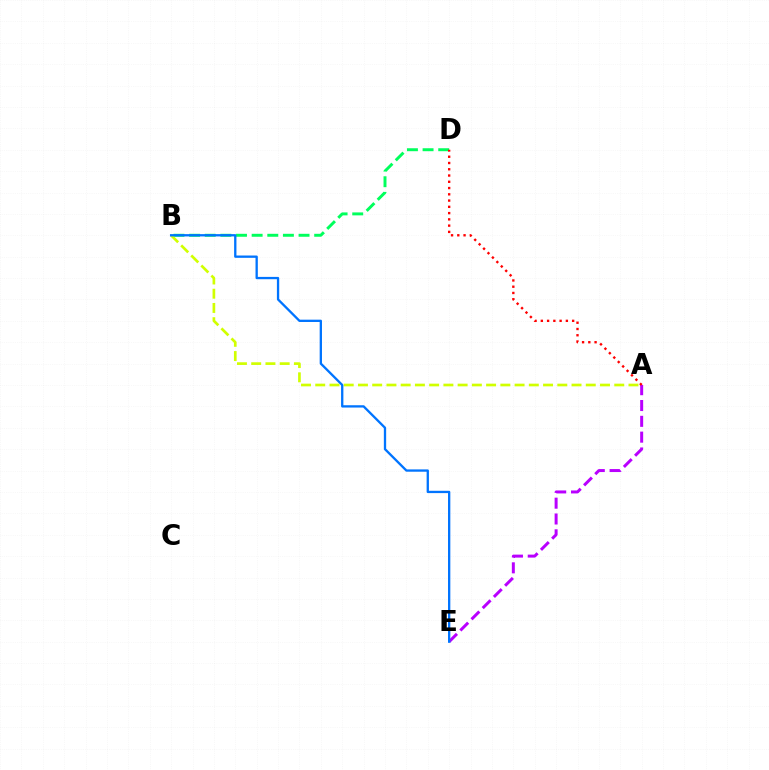{('B', 'D'): [{'color': '#00ff5c', 'line_style': 'dashed', 'thickness': 2.12}], ('A', 'E'): [{'color': '#b900ff', 'line_style': 'dashed', 'thickness': 2.15}], ('A', 'B'): [{'color': '#d1ff00', 'line_style': 'dashed', 'thickness': 1.93}], ('A', 'D'): [{'color': '#ff0000', 'line_style': 'dotted', 'thickness': 1.7}], ('B', 'E'): [{'color': '#0074ff', 'line_style': 'solid', 'thickness': 1.67}]}